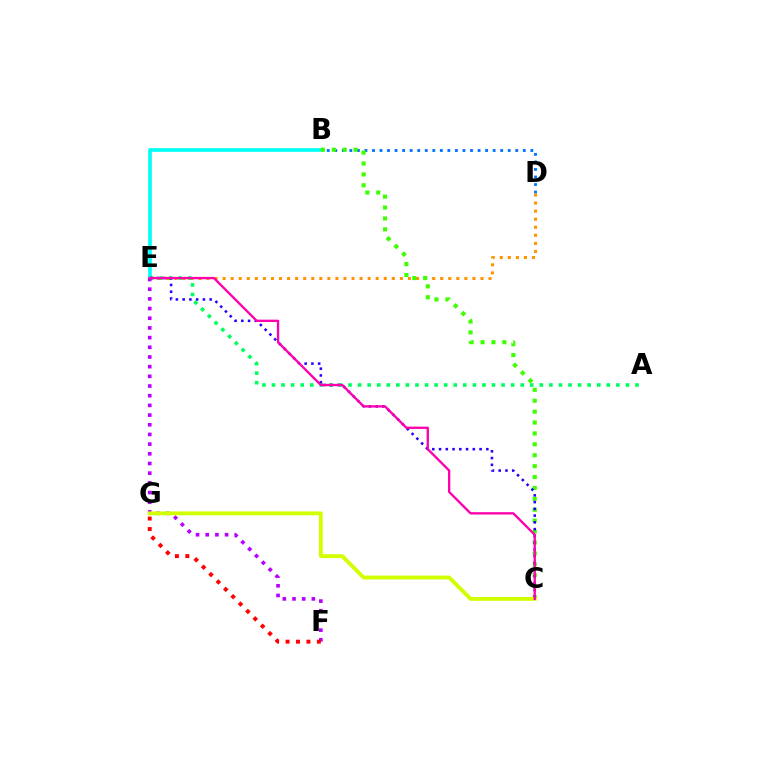{('B', 'D'): [{'color': '#0074ff', 'line_style': 'dotted', 'thickness': 2.05}], ('B', 'E'): [{'color': '#00fff6', 'line_style': 'solid', 'thickness': 2.65}], ('D', 'E'): [{'color': '#ff9400', 'line_style': 'dotted', 'thickness': 2.19}], ('A', 'E'): [{'color': '#00ff5c', 'line_style': 'dotted', 'thickness': 2.6}], ('B', 'C'): [{'color': '#3dff00', 'line_style': 'dotted', 'thickness': 2.96}], ('C', 'E'): [{'color': '#2500ff', 'line_style': 'dotted', 'thickness': 1.84}, {'color': '#ff00ac', 'line_style': 'solid', 'thickness': 1.68}], ('E', 'F'): [{'color': '#b900ff', 'line_style': 'dotted', 'thickness': 2.63}], ('C', 'G'): [{'color': '#d1ff00', 'line_style': 'solid', 'thickness': 2.78}], ('F', 'G'): [{'color': '#ff0000', 'line_style': 'dotted', 'thickness': 2.84}]}